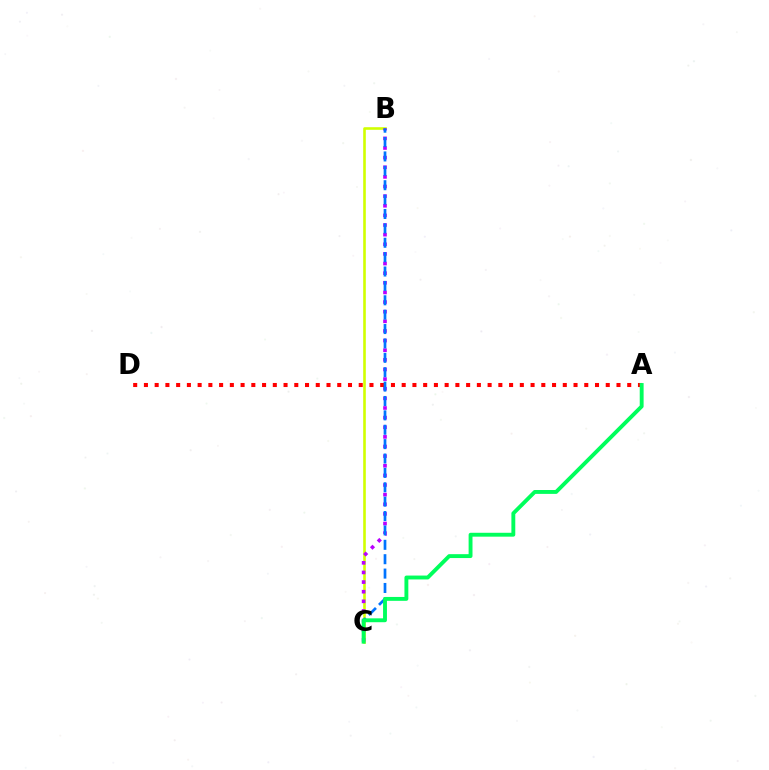{('B', 'C'): [{'color': '#d1ff00', 'line_style': 'solid', 'thickness': 1.88}, {'color': '#b900ff', 'line_style': 'dotted', 'thickness': 2.62}, {'color': '#0074ff', 'line_style': 'dashed', 'thickness': 1.95}], ('A', 'D'): [{'color': '#ff0000', 'line_style': 'dotted', 'thickness': 2.92}], ('A', 'C'): [{'color': '#00ff5c', 'line_style': 'solid', 'thickness': 2.8}]}